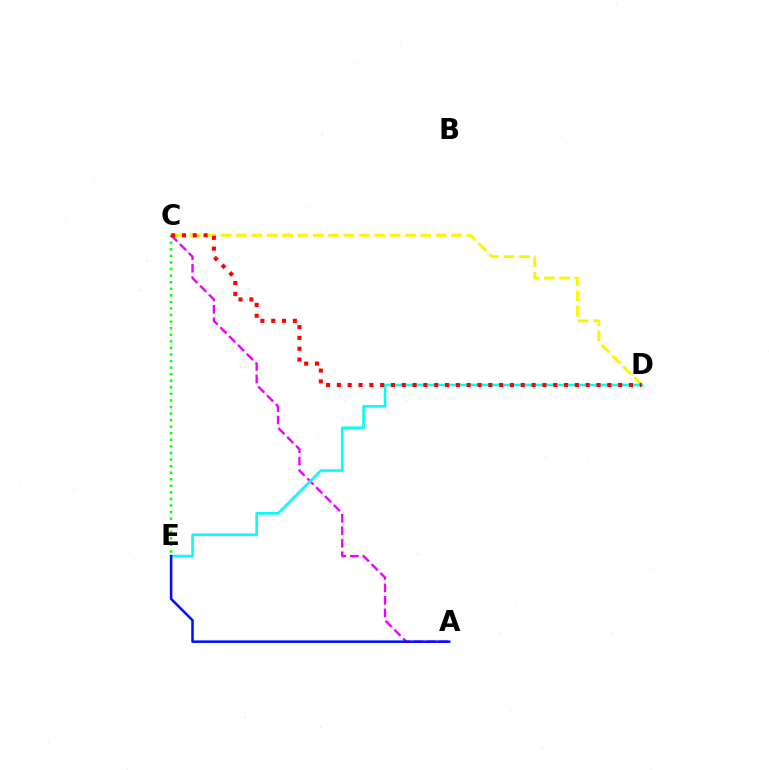{('C', 'D'): [{'color': '#fcf500', 'line_style': 'dashed', 'thickness': 2.09}, {'color': '#ff0000', 'line_style': 'dotted', 'thickness': 2.94}], ('C', 'E'): [{'color': '#08ff00', 'line_style': 'dotted', 'thickness': 1.78}], ('A', 'C'): [{'color': '#ee00ff', 'line_style': 'dashed', 'thickness': 1.7}], ('D', 'E'): [{'color': '#00fff6', 'line_style': 'solid', 'thickness': 1.89}], ('A', 'E'): [{'color': '#0010ff', 'line_style': 'solid', 'thickness': 1.82}]}